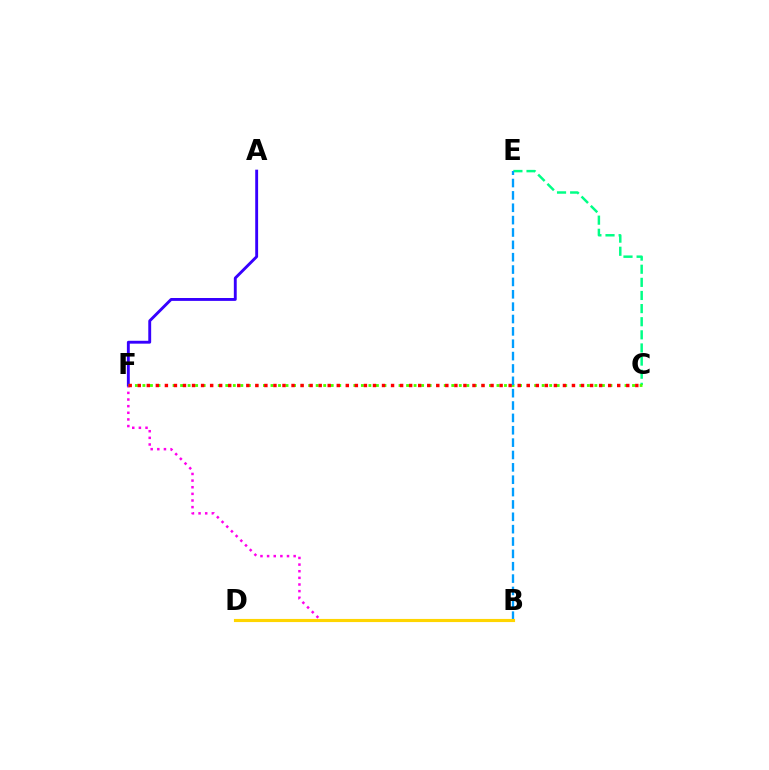{('C', 'E'): [{'color': '#00ff86', 'line_style': 'dashed', 'thickness': 1.78}], ('B', 'F'): [{'color': '#ff00ed', 'line_style': 'dotted', 'thickness': 1.8}], ('A', 'F'): [{'color': '#3700ff', 'line_style': 'solid', 'thickness': 2.08}], ('C', 'F'): [{'color': '#4fff00', 'line_style': 'dotted', 'thickness': 2.05}, {'color': '#ff0000', 'line_style': 'dotted', 'thickness': 2.46}], ('B', 'E'): [{'color': '#009eff', 'line_style': 'dashed', 'thickness': 1.68}], ('B', 'D'): [{'color': '#ffd500', 'line_style': 'solid', 'thickness': 2.26}]}